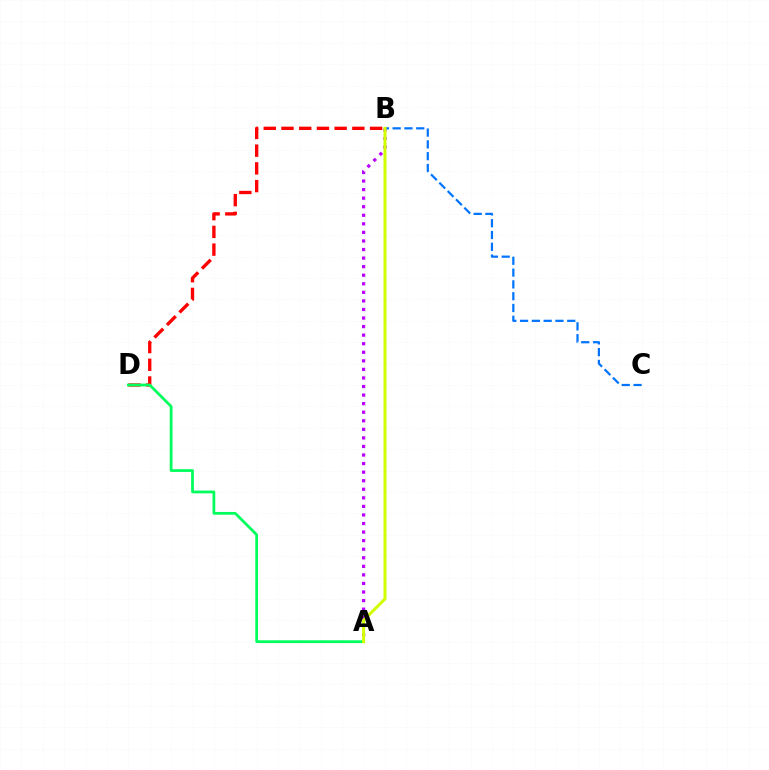{('A', 'B'): [{'color': '#b900ff', 'line_style': 'dotted', 'thickness': 2.33}, {'color': '#d1ff00', 'line_style': 'solid', 'thickness': 2.16}], ('B', 'C'): [{'color': '#0074ff', 'line_style': 'dashed', 'thickness': 1.6}], ('B', 'D'): [{'color': '#ff0000', 'line_style': 'dashed', 'thickness': 2.41}], ('A', 'D'): [{'color': '#00ff5c', 'line_style': 'solid', 'thickness': 1.98}]}